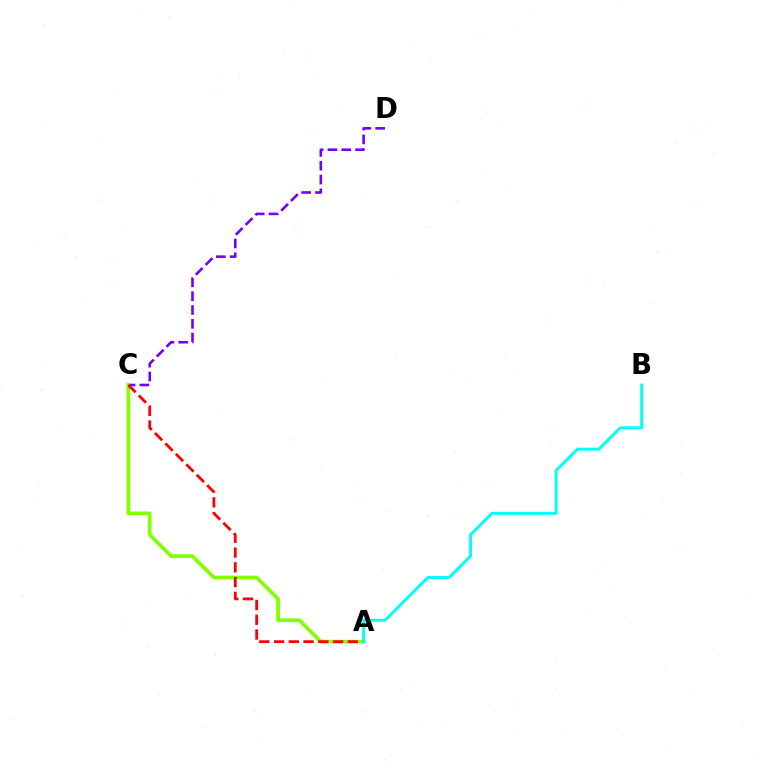{('C', 'D'): [{'color': '#7200ff', 'line_style': 'dashed', 'thickness': 1.88}], ('A', 'C'): [{'color': '#84ff00', 'line_style': 'solid', 'thickness': 2.66}, {'color': '#ff0000', 'line_style': 'dashed', 'thickness': 2.01}], ('A', 'B'): [{'color': '#00fff6', 'line_style': 'solid', 'thickness': 2.11}]}